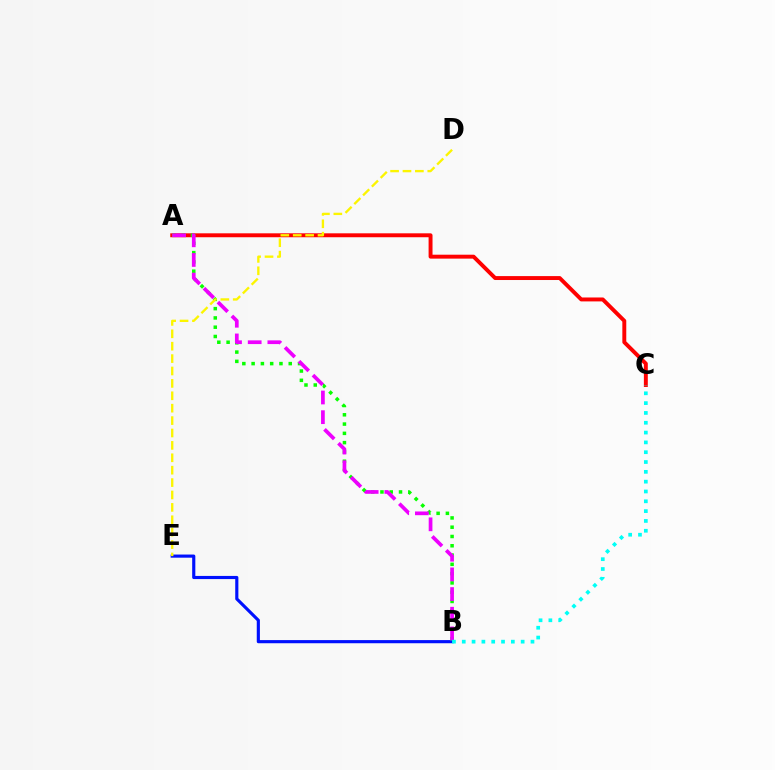{('A', 'C'): [{'color': '#ff0000', 'line_style': 'solid', 'thickness': 2.83}], ('B', 'E'): [{'color': '#0010ff', 'line_style': 'solid', 'thickness': 2.26}], ('A', 'B'): [{'color': '#08ff00', 'line_style': 'dotted', 'thickness': 2.52}, {'color': '#ee00ff', 'line_style': 'dashed', 'thickness': 2.67}], ('B', 'C'): [{'color': '#00fff6', 'line_style': 'dotted', 'thickness': 2.67}], ('D', 'E'): [{'color': '#fcf500', 'line_style': 'dashed', 'thickness': 1.68}]}